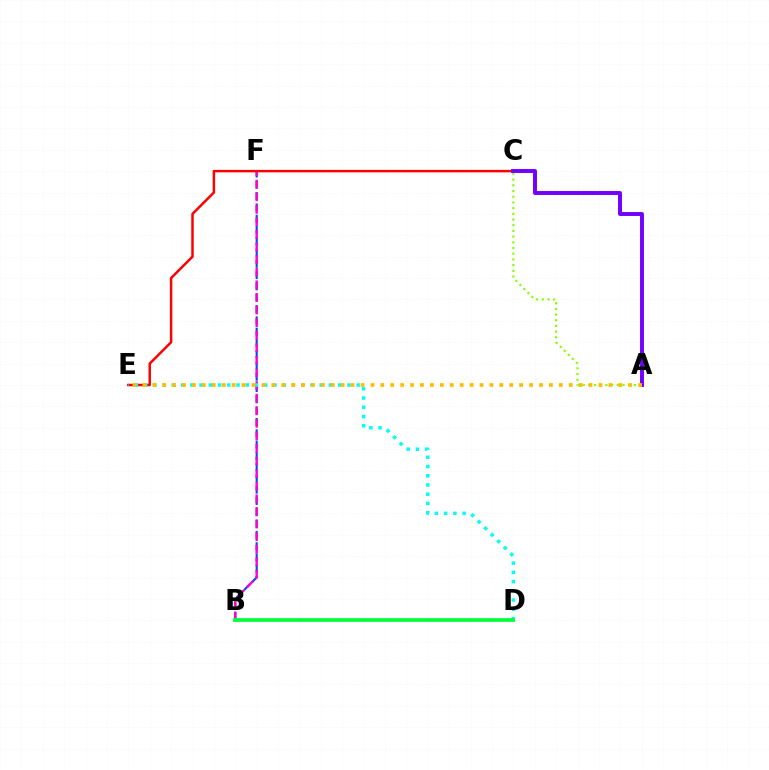{('A', 'C'): [{'color': '#84ff00', 'line_style': 'dotted', 'thickness': 1.55}, {'color': '#7200ff', 'line_style': 'solid', 'thickness': 2.83}], ('B', 'F'): [{'color': '#004bff', 'line_style': 'dashed', 'thickness': 1.53}, {'color': '#ff00cf', 'line_style': 'dashed', 'thickness': 1.71}], ('C', 'E'): [{'color': '#ff0000', 'line_style': 'solid', 'thickness': 1.78}], ('D', 'E'): [{'color': '#00fff6', 'line_style': 'dotted', 'thickness': 2.51}], ('A', 'E'): [{'color': '#ffbd00', 'line_style': 'dotted', 'thickness': 2.69}], ('B', 'D'): [{'color': '#00ff39', 'line_style': 'solid', 'thickness': 2.68}]}